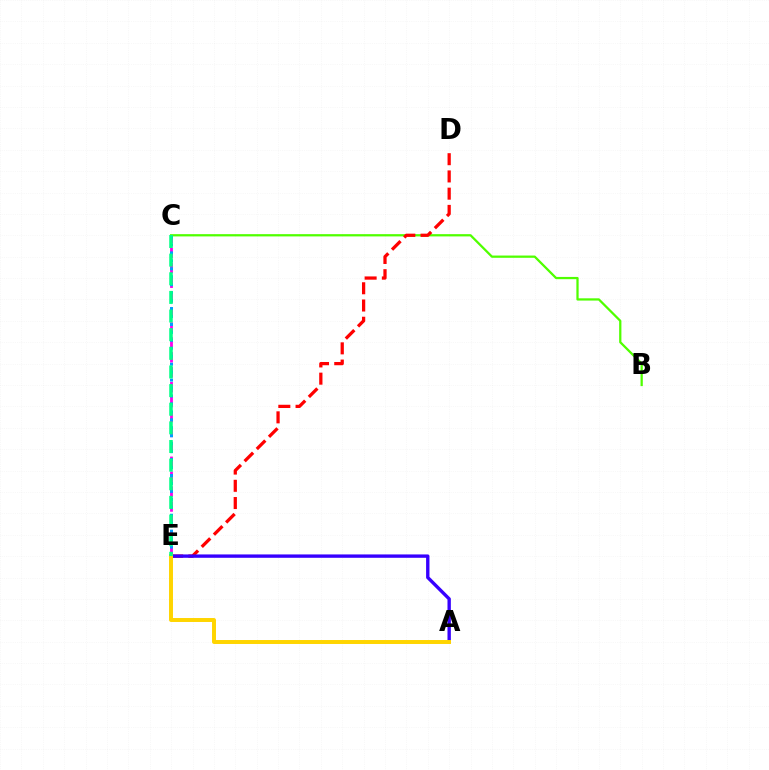{('B', 'C'): [{'color': '#4fff00', 'line_style': 'solid', 'thickness': 1.62}], ('C', 'E'): [{'color': '#ff00ed', 'line_style': 'dashed', 'thickness': 2.03}, {'color': '#009eff', 'line_style': 'dotted', 'thickness': 2.16}, {'color': '#00ff86', 'line_style': 'dashed', 'thickness': 2.53}], ('D', 'E'): [{'color': '#ff0000', 'line_style': 'dashed', 'thickness': 2.34}], ('A', 'E'): [{'color': '#3700ff', 'line_style': 'solid', 'thickness': 2.42}, {'color': '#ffd500', 'line_style': 'solid', 'thickness': 2.84}]}